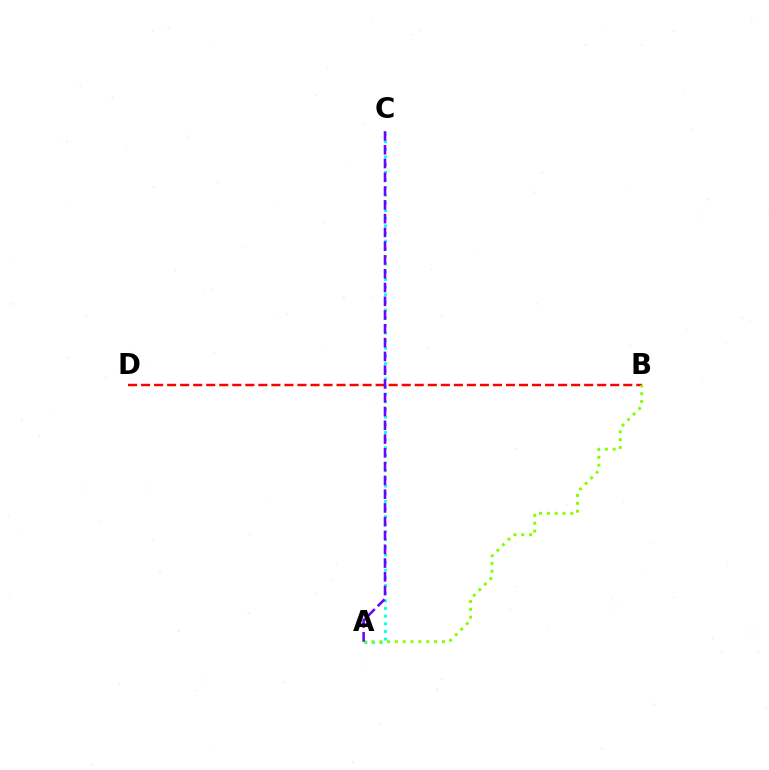{('A', 'C'): [{'color': '#00fff6', 'line_style': 'dotted', 'thickness': 2.08}, {'color': '#7200ff', 'line_style': 'dashed', 'thickness': 1.87}], ('B', 'D'): [{'color': '#ff0000', 'line_style': 'dashed', 'thickness': 1.77}], ('A', 'B'): [{'color': '#84ff00', 'line_style': 'dotted', 'thickness': 2.13}]}